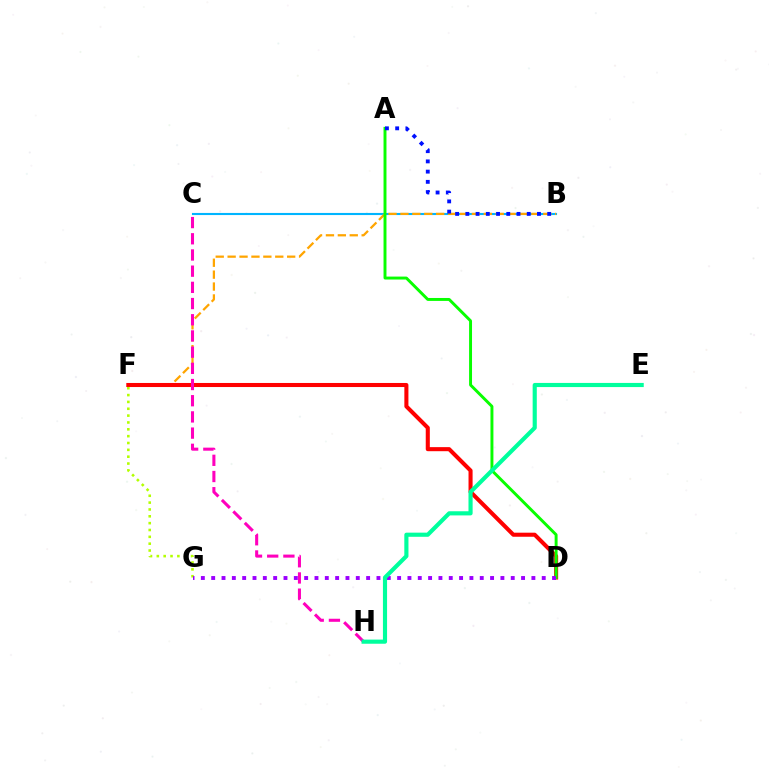{('B', 'C'): [{'color': '#00b5ff', 'line_style': 'solid', 'thickness': 1.52}], ('B', 'F'): [{'color': '#ffa500', 'line_style': 'dashed', 'thickness': 1.62}], ('D', 'F'): [{'color': '#ff0000', 'line_style': 'solid', 'thickness': 2.93}], ('A', 'D'): [{'color': '#08ff00', 'line_style': 'solid', 'thickness': 2.12}], ('C', 'H'): [{'color': '#ff00bd', 'line_style': 'dashed', 'thickness': 2.2}], ('A', 'B'): [{'color': '#0010ff', 'line_style': 'dotted', 'thickness': 2.78}], ('F', 'G'): [{'color': '#b3ff00', 'line_style': 'dotted', 'thickness': 1.86}], ('D', 'G'): [{'color': '#9b00ff', 'line_style': 'dotted', 'thickness': 2.81}], ('E', 'H'): [{'color': '#00ff9d', 'line_style': 'solid', 'thickness': 2.98}]}